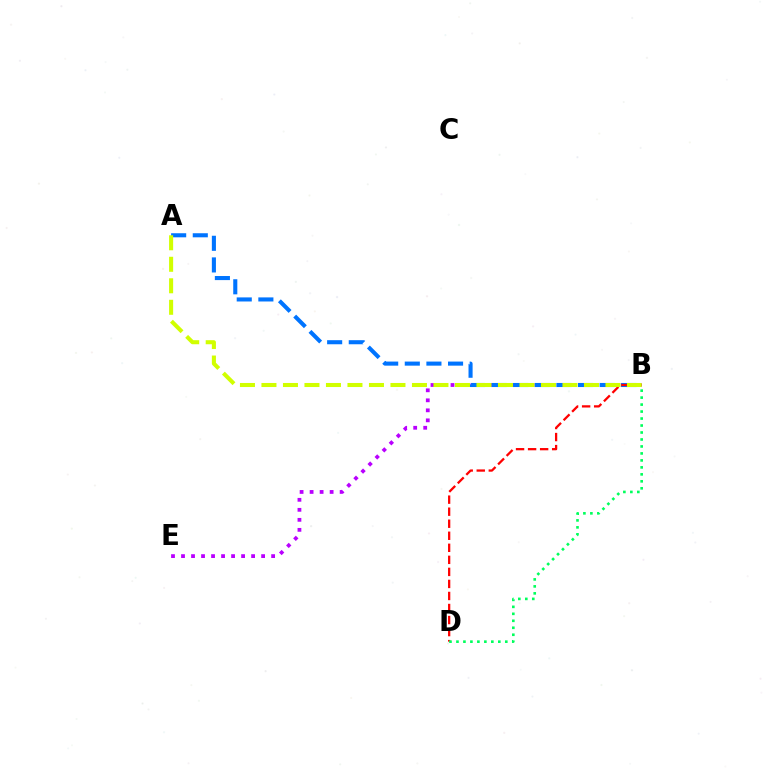{('B', 'E'): [{'color': '#b900ff', 'line_style': 'dotted', 'thickness': 2.72}], ('A', 'B'): [{'color': '#0074ff', 'line_style': 'dashed', 'thickness': 2.94}, {'color': '#d1ff00', 'line_style': 'dashed', 'thickness': 2.92}], ('B', 'D'): [{'color': '#ff0000', 'line_style': 'dashed', 'thickness': 1.64}, {'color': '#00ff5c', 'line_style': 'dotted', 'thickness': 1.9}]}